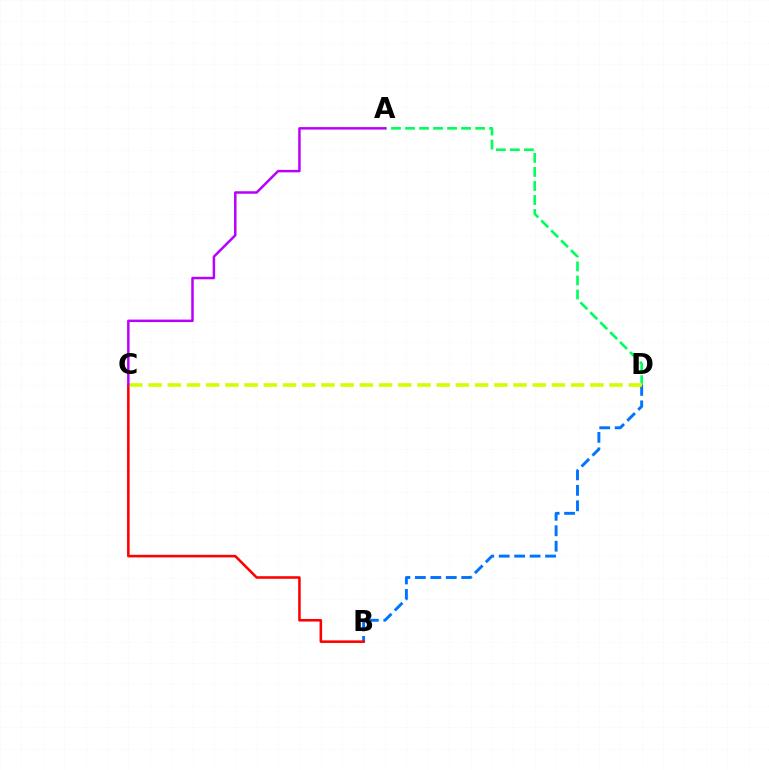{('B', 'D'): [{'color': '#0074ff', 'line_style': 'dashed', 'thickness': 2.1}], ('B', 'C'): [{'color': '#ff0000', 'line_style': 'solid', 'thickness': 1.85}], ('A', 'D'): [{'color': '#00ff5c', 'line_style': 'dashed', 'thickness': 1.91}], ('C', 'D'): [{'color': '#d1ff00', 'line_style': 'dashed', 'thickness': 2.61}], ('A', 'C'): [{'color': '#b900ff', 'line_style': 'solid', 'thickness': 1.79}]}